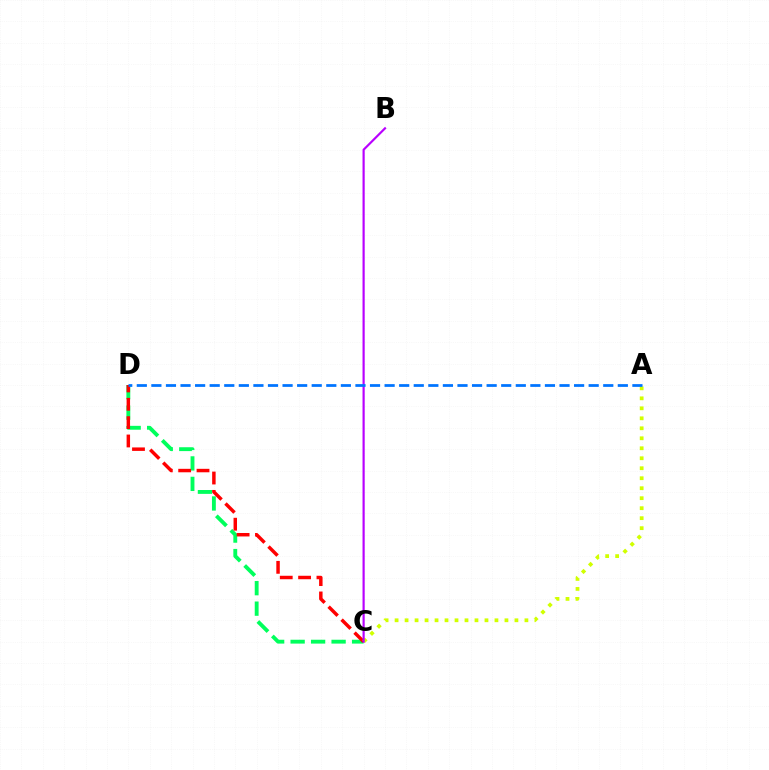{('C', 'D'): [{'color': '#00ff5c', 'line_style': 'dashed', 'thickness': 2.78}, {'color': '#ff0000', 'line_style': 'dashed', 'thickness': 2.49}], ('A', 'C'): [{'color': '#d1ff00', 'line_style': 'dotted', 'thickness': 2.71}], ('B', 'C'): [{'color': '#b900ff', 'line_style': 'solid', 'thickness': 1.57}], ('A', 'D'): [{'color': '#0074ff', 'line_style': 'dashed', 'thickness': 1.98}]}